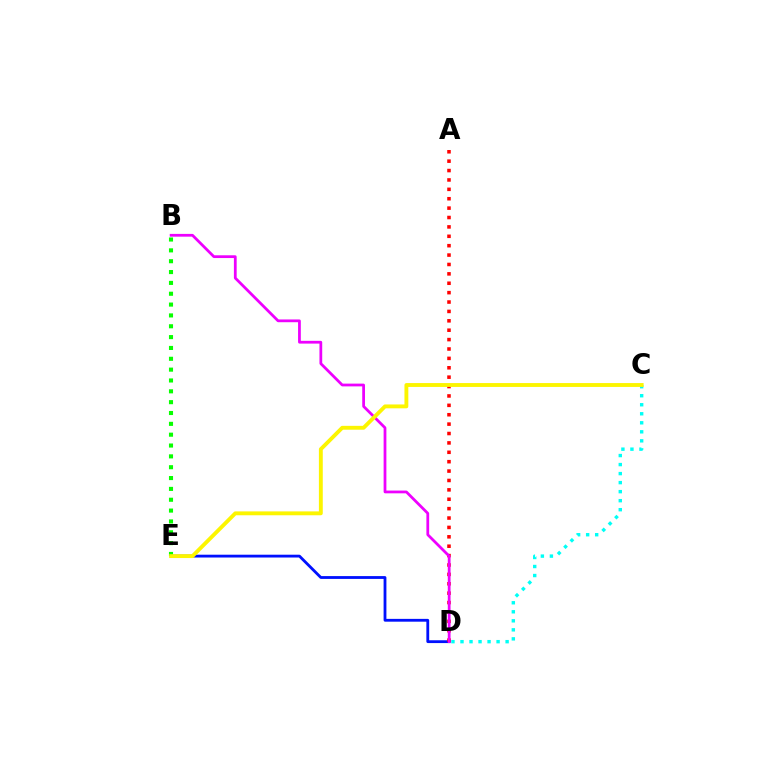{('C', 'D'): [{'color': '#00fff6', 'line_style': 'dotted', 'thickness': 2.45}], ('D', 'E'): [{'color': '#0010ff', 'line_style': 'solid', 'thickness': 2.03}], ('A', 'D'): [{'color': '#ff0000', 'line_style': 'dotted', 'thickness': 2.55}], ('B', 'D'): [{'color': '#ee00ff', 'line_style': 'solid', 'thickness': 1.99}], ('B', 'E'): [{'color': '#08ff00', 'line_style': 'dotted', 'thickness': 2.95}], ('C', 'E'): [{'color': '#fcf500', 'line_style': 'solid', 'thickness': 2.79}]}